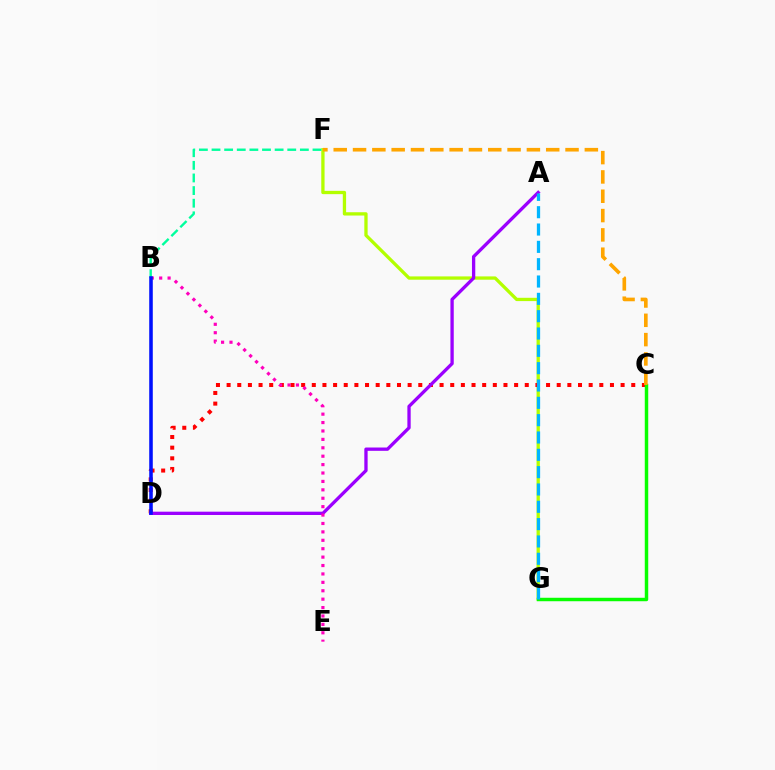{('F', 'G'): [{'color': '#b3ff00', 'line_style': 'solid', 'thickness': 2.37}], ('C', 'D'): [{'color': '#ff0000', 'line_style': 'dotted', 'thickness': 2.89}], ('C', 'G'): [{'color': '#08ff00', 'line_style': 'solid', 'thickness': 2.49}], ('A', 'D'): [{'color': '#9b00ff', 'line_style': 'solid', 'thickness': 2.38}], ('A', 'G'): [{'color': '#00b5ff', 'line_style': 'dashed', 'thickness': 2.35}], ('B', 'E'): [{'color': '#ff00bd', 'line_style': 'dotted', 'thickness': 2.28}], ('B', 'F'): [{'color': '#00ff9d', 'line_style': 'dashed', 'thickness': 1.71}], ('B', 'D'): [{'color': '#0010ff', 'line_style': 'solid', 'thickness': 2.56}], ('C', 'F'): [{'color': '#ffa500', 'line_style': 'dashed', 'thickness': 2.62}]}